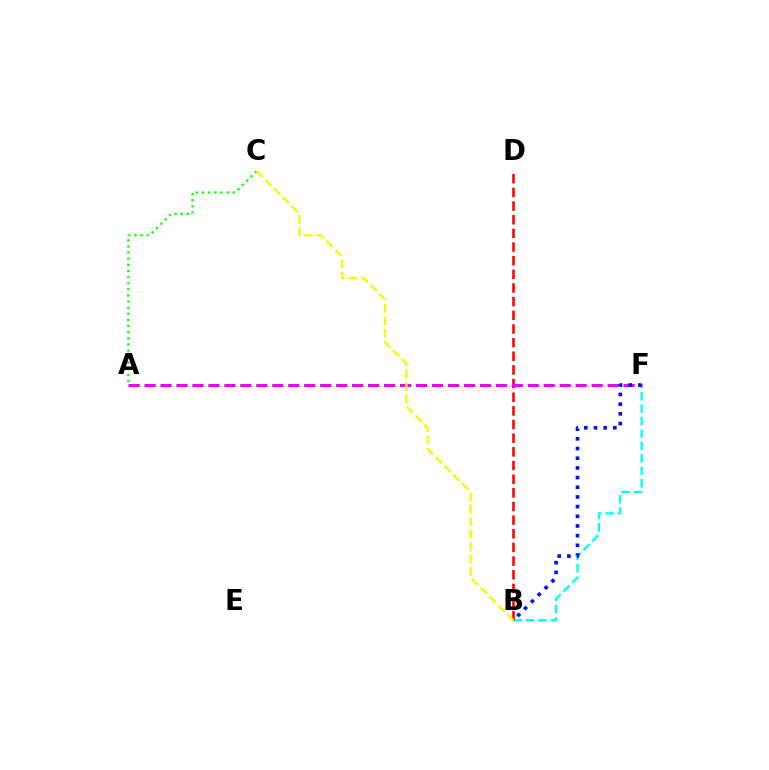{('B', 'F'): [{'color': '#00fff6', 'line_style': 'dashed', 'thickness': 1.69}, {'color': '#0010ff', 'line_style': 'dotted', 'thickness': 2.63}], ('B', 'D'): [{'color': '#ff0000', 'line_style': 'dashed', 'thickness': 1.86}], ('A', 'F'): [{'color': '#ee00ff', 'line_style': 'dashed', 'thickness': 2.17}], ('A', 'C'): [{'color': '#08ff00', 'line_style': 'dotted', 'thickness': 1.66}], ('B', 'C'): [{'color': '#fcf500', 'line_style': 'dashed', 'thickness': 1.69}]}